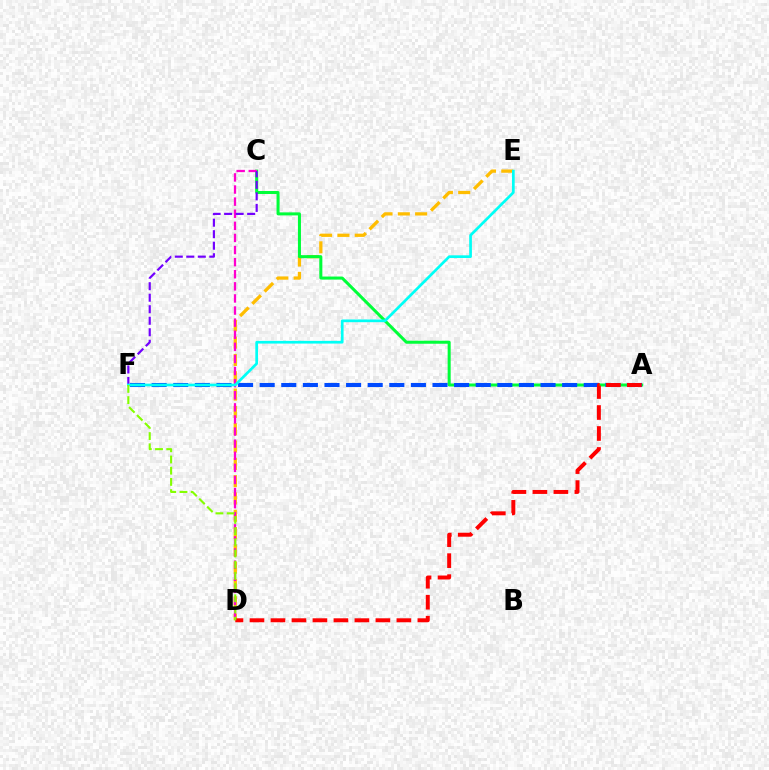{('D', 'E'): [{'color': '#ffbd00', 'line_style': 'dashed', 'thickness': 2.35}], ('A', 'C'): [{'color': '#00ff39', 'line_style': 'solid', 'thickness': 2.18}], ('C', 'D'): [{'color': '#ff00cf', 'line_style': 'dashed', 'thickness': 1.64}], ('A', 'F'): [{'color': '#004bff', 'line_style': 'dashed', 'thickness': 2.94}], ('C', 'F'): [{'color': '#7200ff', 'line_style': 'dashed', 'thickness': 1.56}], ('A', 'D'): [{'color': '#ff0000', 'line_style': 'dashed', 'thickness': 2.85}], ('E', 'F'): [{'color': '#00fff6', 'line_style': 'solid', 'thickness': 1.94}], ('D', 'F'): [{'color': '#84ff00', 'line_style': 'dashed', 'thickness': 1.52}]}